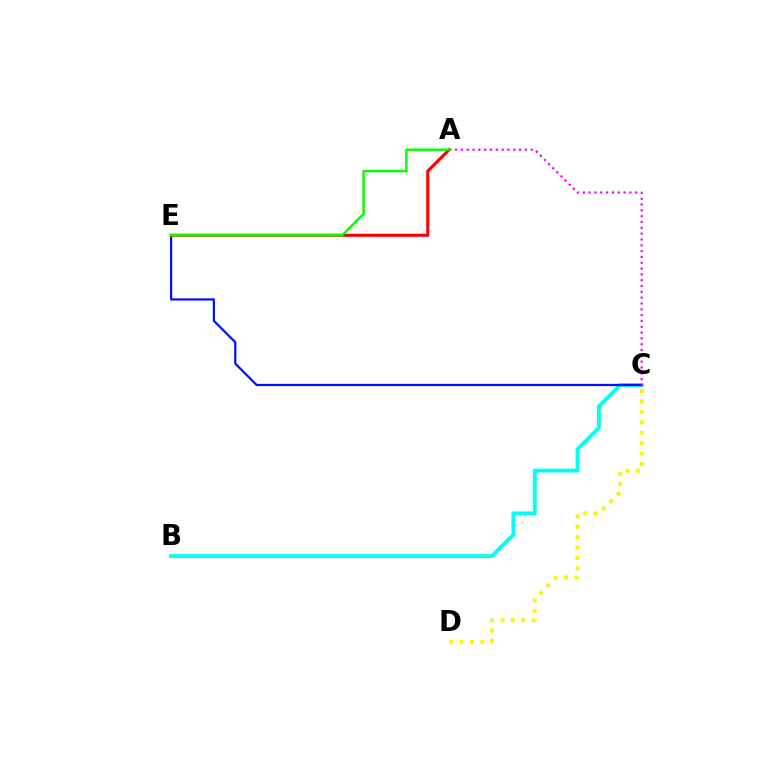{('B', 'C'): [{'color': '#00fff6', 'line_style': 'solid', 'thickness': 2.77}], ('C', 'E'): [{'color': '#0010ff', 'line_style': 'solid', 'thickness': 1.6}], ('A', 'C'): [{'color': '#ee00ff', 'line_style': 'dotted', 'thickness': 1.58}], ('A', 'E'): [{'color': '#ff0000', 'line_style': 'solid', 'thickness': 2.22}, {'color': '#08ff00', 'line_style': 'solid', 'thickness': 1.77}], ('C', 'D'): [{'color': '#fcf500', 'line_style': 'dotted', 'thickness': 2.83}]}